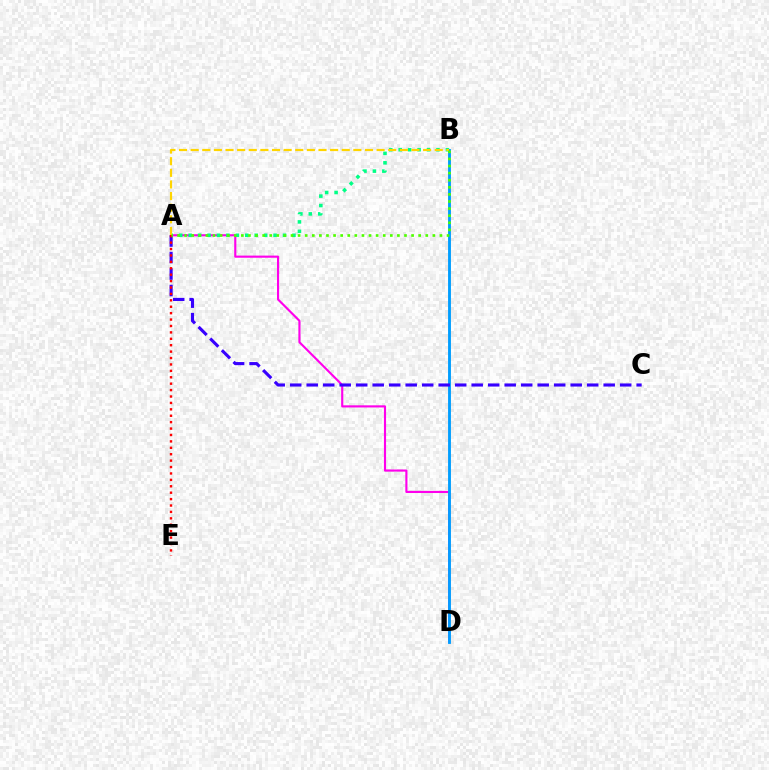{('A', 'D'): [{'color': '#ff00ed', 'line_style': 'solid', 'thickness': 1.54}], ('B', 'D'): [{'color': '#009eff', 'line_style': 'solid', 'thickness': 2.07}], ('A', 'C'): [{'color': '#3700ff', 'line_style': 'dashed', 'thickness': 2.24}], ('A', 'B'): [{'color': '#00ff86', 'line_style': 'dotted', 'thickness': 2.56}, {'color': '#ffd500', 'line_style': 'dashed', 'thickness': 1.58}, {'color': '#4fff00', 'line_style': 'dotted', 'thickness': 1.93}], ('A', 'E'): [{'color': '#ff0000', 'line_style': 'dotted', 'thickness': 1.74}]}